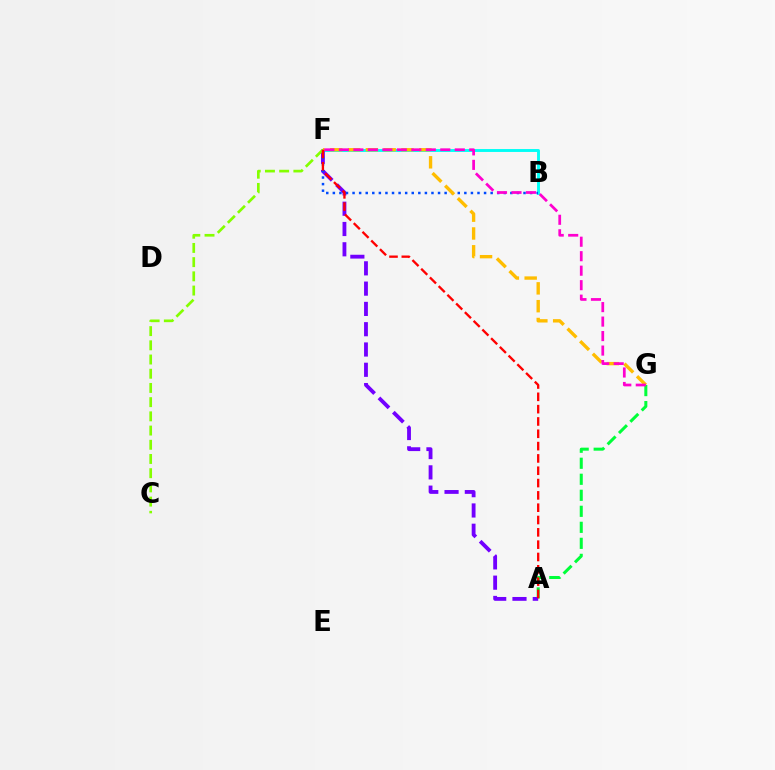{('A', 'G'): [{'color': '#00ff39', 'line_style': 'dashed', 'thickness': 2.18}], ('B', 'F'): [{'color': '#00fff6', 'line_style': 'solid', 'thickness': 2.09}, {'color': '#004bff', 'line_style': 'dotted', 'thickness': 1.79}], ('A', 'F'): [{'color': '#7200ff', 'line_style': 'dashed', 'thickness': 2.76}, {'color': '#ff0000', 'line_style': 'dashed', 'thickness': 1.67}], ('F', 'G'): [{'color': '#ffbd00', 'line_style': 'dashed', 'thickness': 2.42}, {'color': '#ff00cf', 'line_style': 'dashed', 'thickness': 1.97}], ('C', 'F'): [{'color': '#84ff00', 'line_style': 'dashed', 'thickness': 1.93}]}